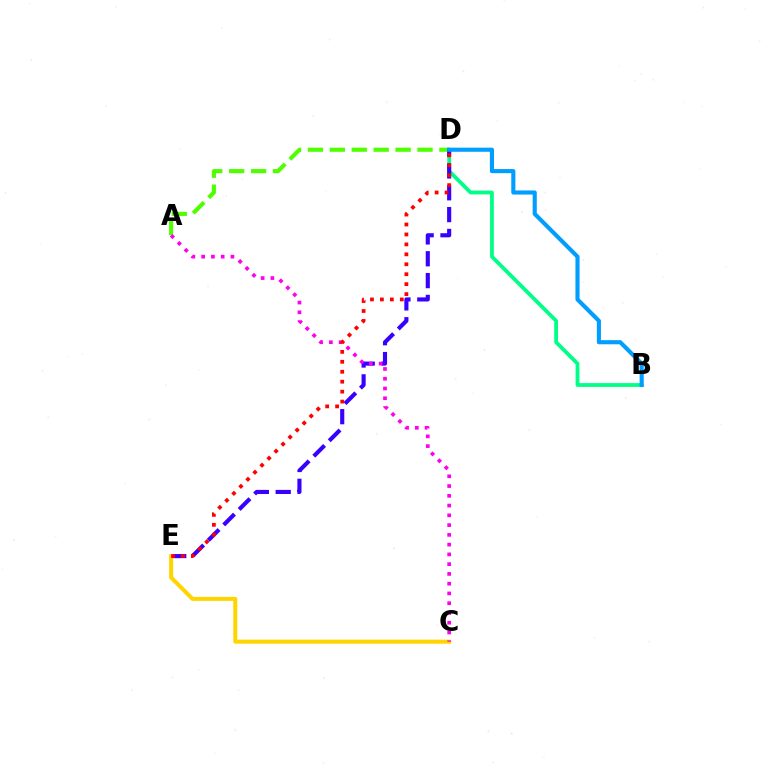{('A', 'D'): [{'color': '#4fff00', 'line_style': 'dashed', 'thickness': 2.98}], ('B', 'D'): [{'color': '#00ff86', 'line_style': 'solid', 'thickness': 2.74}, {'color': '#009eff', 'line_style': 'solid', 'thickness': 2.96}], ('D', 'E'): [{'color': '#3700ff', 'line_style': 'dashed', 'thickness': 2.97}, {'color': '#ff0000', 'line_style': 'dotted', 'thickness': 2.7}], ('C', 'E'): [{'color': '#ffd500', 'line_style': 'solid', 'thickness': 2.88}], ('A', 'C'): [{'color': '#ff00ed', 'line_style': 'dotted', 'thickness': 2.65}]}